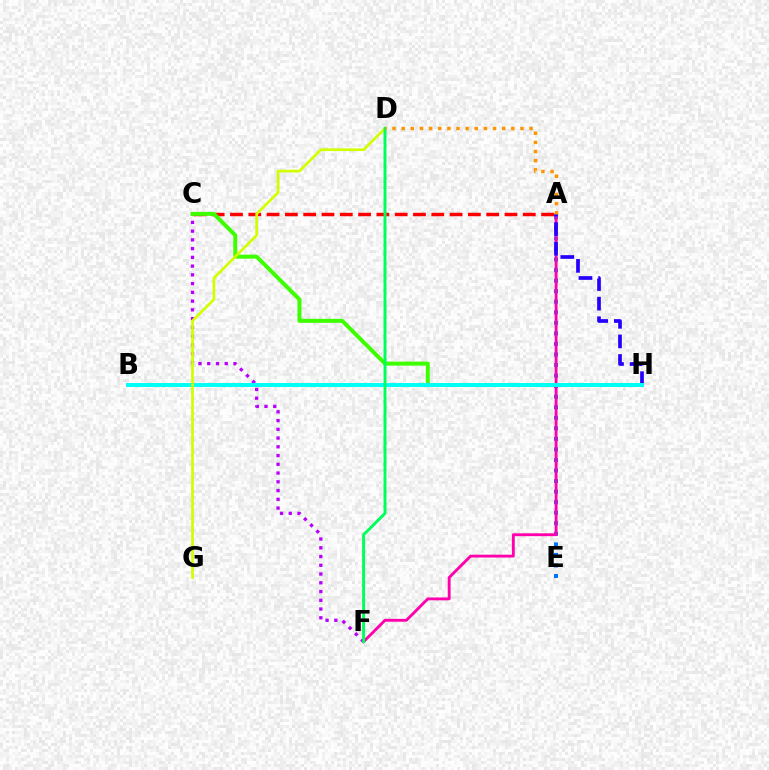{('A', 'E'): [{'color': '#0074ff', 'line_style': 'dotted', 'thickness': 2.87}], ('C', 'F'): [{'color': '#b900ff', 'line_style': 'dotted', 'thickness': 2.38}], ('A', 'C'): [{'color': '#ff0000', 'line_style': 'dashed', 'thickness': 2.49}], ('C', 'H'): [{'color': '#3dff00', 'line_style': 'solid', 'thickness': 2.86}], ('A', 'F'): [{'color': '#ff00ac', 'line_style': 'solid', 'thickness': 2.06}], ('A', 'H'): [{'color': '#2500ff', 'line_style': 'dashed', 'thickness': 2.66}], ('B', 'H'): [{'color': '#00fff6', 'line_style': 'solid', 'thickness': 2.84}], ('D', 'G'): [{'color': '#d1ff00', 'line_style': 'solid', 'thickness': 1.95}], ('D', 'F'): [{'color': '#00ff5c', 'line_style': 'solid', 'thickness': 2.13}], ('A', 'D'): [{'color': '#ff9400', 'line_style': 'dotted', 'thickness': 2.48}]}